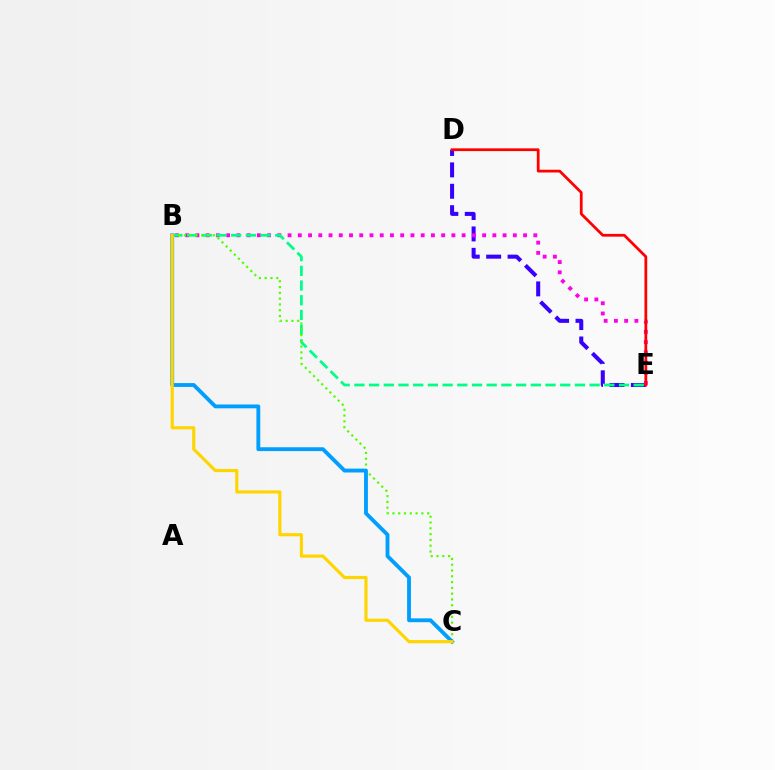{('D', 'E'): [{'color': '#3700ff', 'line_style': 'dashed', 'thickness': 2.91}, {'color': '#ff0000', 'line_style': 'solid', 'thickness': 1.99}], ('B', 'E'): [{'color': '#ff00ed', 'line_style': 'dotted', 'thickness': 2.78}, {'color': '#00ff86', 'line_style': 'dashed', 'thickness': 2.0}], ('B', 'C'): [{'color': '#4fff00', 'line_style': 'dotted', 'thickness': 1.57}, {'color': '#009eff', 'line_style': 'solid', 'thickness': 2.77}, {'color': '#ffd500', 'line_style': 'solid', 'thickness': 2.26}]}